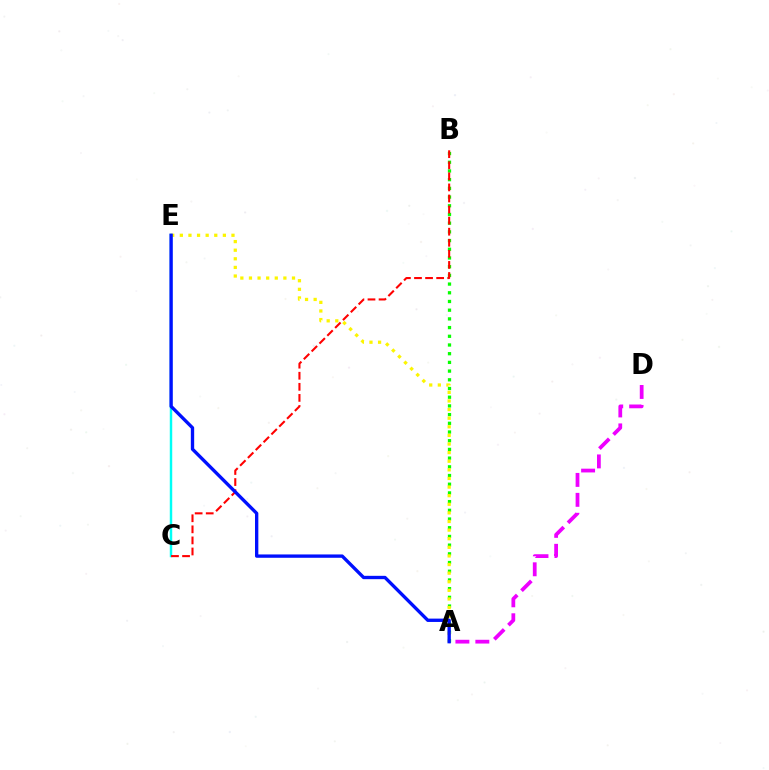{('A', 'B'): [{'color': '#08ff00', 'line_style': 'dotted', 'thickness': 2.36}], ('C', 'E'): [{'color': '#00fff6', 'line_style': 'solid', 'thickness': 1.76}], ('B', 'C'): [{'color': '#ff0000', 'line_style': 'dashed', 'thickness': 1.5}], ('A', 'D'): [{'color': '#ee00ff', 'line_style': 'dashed', 'thickness': 2.71}], ('A', 'E'): [{'color': '#fcf500', 'line_style': 'dotted', 'thickness': 2.34}, {'color': '#0010ff', 'line_style': 'solid', 'thickness': 2.41}]}